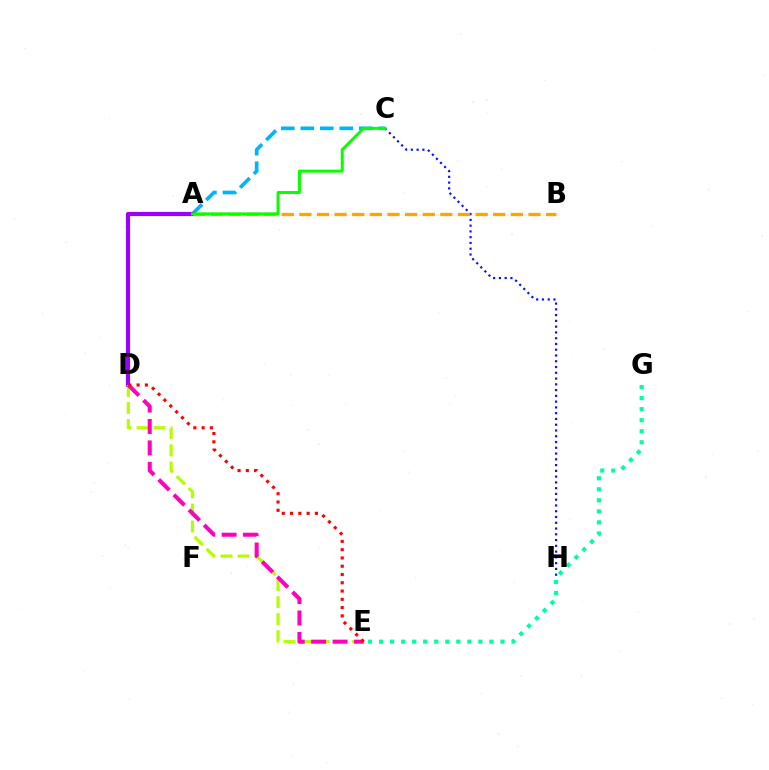{('A', 'C'): [{'color': '#00b5ff', 'line_style': 'dashed', 'thickness': 2.65}, {'color': '#08ff00', 'line_style': 'solid', 'thickness': 2.16}], ('C', 'H'): [{'color': '#0010ff', 'line_style': 'dotted', 'thickness': 1.57}], ('A', 'D'): [{'color': '#9b00ff', 'line_style': 'solid', 'thickness': 2.99}], ('D', 'E'): [{'color': '#b3ff00', 'line_style': 'dashed', 'thickness': 2.31}, {'color': '#ff00bd', 'line_style': 'dashed', 'thickness': 2.91}, {'color': '#ff0000', 'line_style': 'dotted', 'thickness': 2.25}], ('A', 'B'): [{'color': '#ffa500', 'line_style': 'dashed', 'thickness': 2.39}], ('E', 'G'): [{'color': '#00ff9d', 'line_style': 'dotted', 'thickness': 3.0}]}